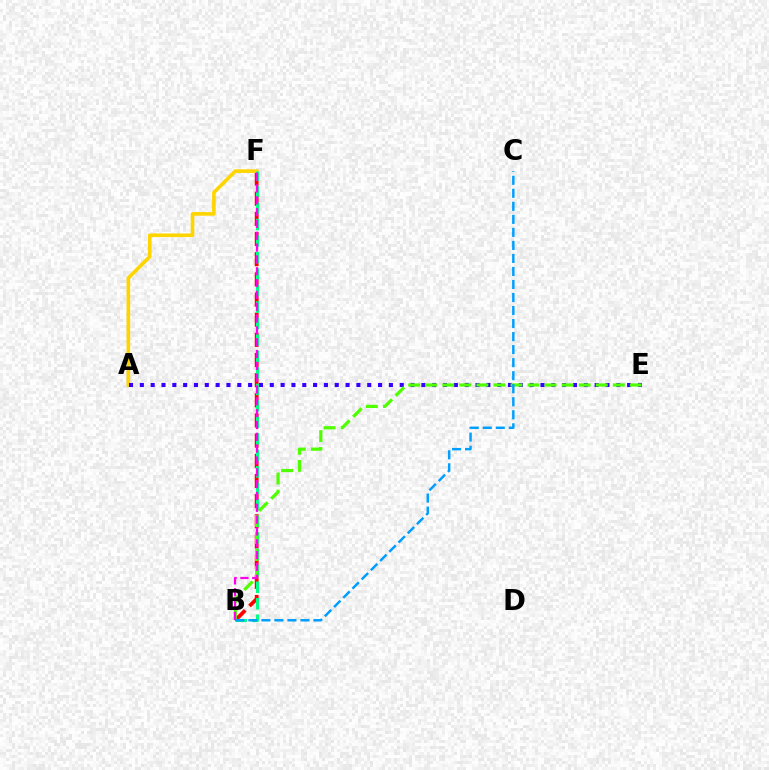{('B', 'F'): [{'color': '#ff0000', 'line_style': 'dashed', 'thickness': 2.74}, {'color': '#00ff86', 'line_style': 'dashed', 'thickness': 2.24}, {'color': '#ff00ed', 'line_style': 'dashed', 'thickness': 1.61}], ('A', 'F'): [{'color': '#ffd500', 'line_style': 'solid', 'thickness': 2.61}], ('A', 'E'): [{'color': '#3700ff', 'line_style': 'dotted', 'thickness': 2.94}], ('B', 'E'): [{'color': '#4fff00', 'line_style': 'dashed', 'thickness': 2.32}], ('B', 'C'): [{'color': '#009eff', 'line_style': 'dashed', 'thickness': 1.77}]}